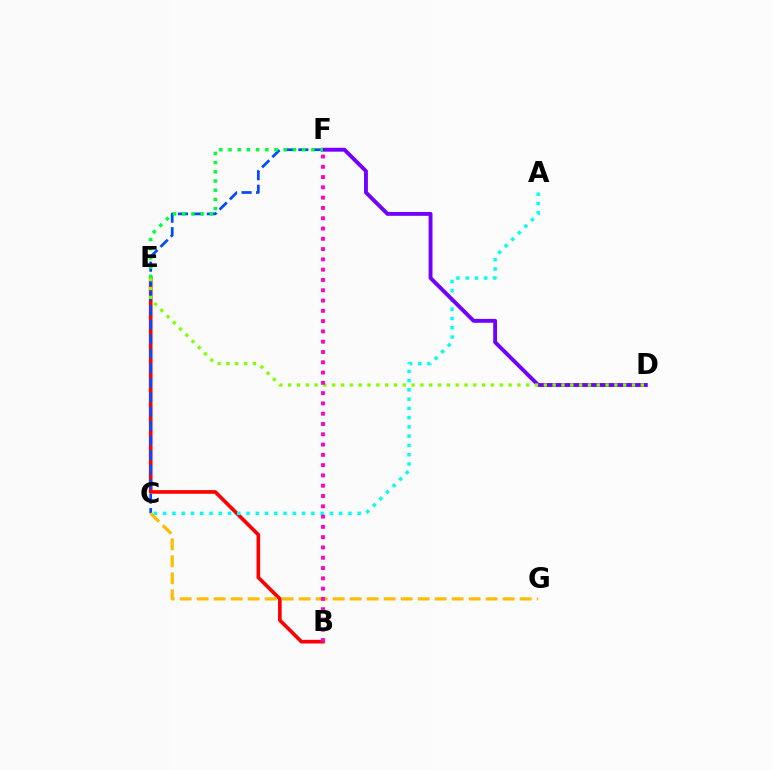{('B', 'E'): [{'color': '#ff0000', 'line_style': 'solid', 'thickness': 2.62}], ('A', 'C'): [{'color': '#00fff6', 'line_style': 'dotted', 'thickness': 2.52}], ('D', 'F'): [{'color': '#7200ff', 'line_style': 'solid', 'thickness': 2.79}], ('C', 'F'): [{'color': '#004bff', 'line_style': 'dashed', 'thickness': 1.97}], ('D', 'E'): [{'color': '#84ff00', 'line_style': 'dotted', 'thickness': 2.4}], ('C', 'G'): [{'color': '#ffbd00', 'line_style': 'dashed', 'thickness': 2.31}], ('E', 'F'): [{'color': '#00ff39', 'line_style': 'dotted', 'thickness': 2.5}], ('B', 'F'): [{'color': '#ff00cf', 'line_style': 'dotted', 'thickness': 2.8}]}